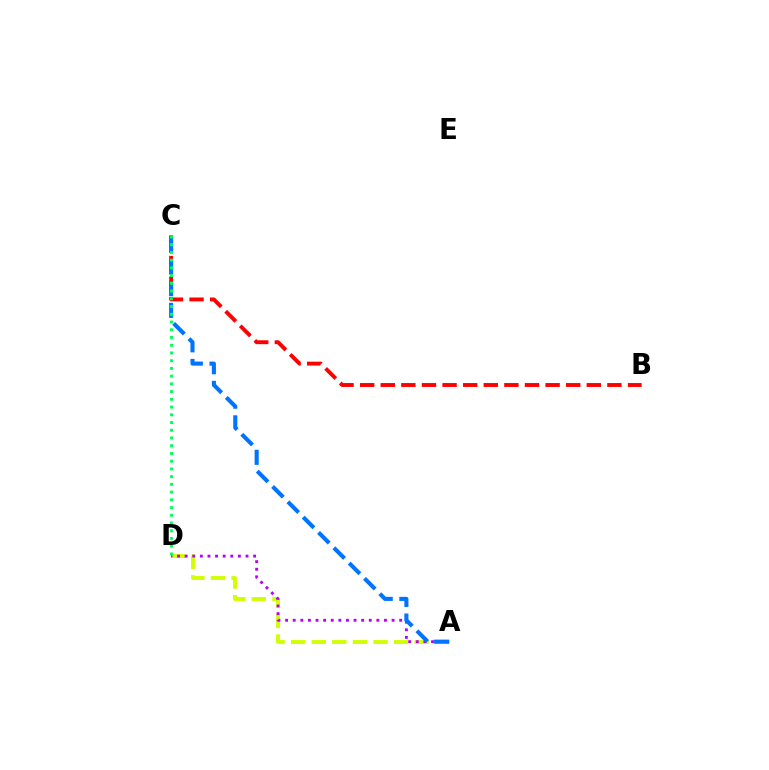{('B', 'C'): [{'color': '#ff0000', 'line_style': 'dashed', 'thickness': 2.8}], ('A', 'D'): [{'color': '#d1ff00', 'line_style': 'dashed', 'thickness': 2.8}, {'color': '#b900ff', 'line_style': 'dotted', 'thickness': 2.07}], ('A', 'C'): [{'color': '#0074ff', 'line_style': 'dashed', 'thickness': 2.94}], ('C', 'D'): [{'color': '#00ff5c', 'line_style': 'dotted', 'thickness': 2.1}]}